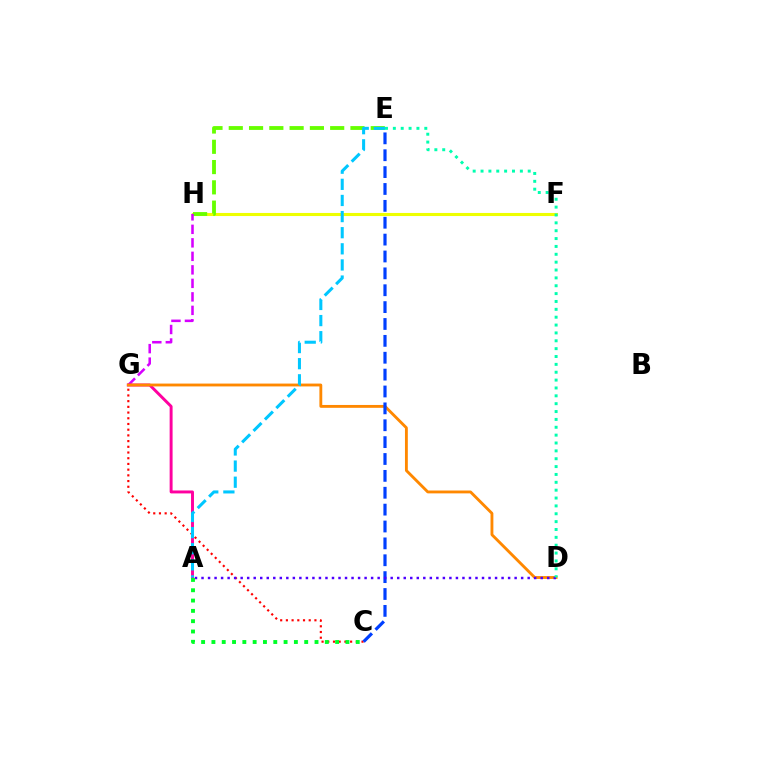{('F', 'H'): [{'color': '#eeff00', 'line_style': 'solid', 'thickness': 2.22}], ('E', 'H'): [{'color': '#66ff00', 'line_style': 'dashed', 'thickness': 2.76}], ('C', 'G'): [{'color': '#ff0000', 'line_style': 'dotted', 'thickness': 1.55}], ('G', 'H'): [{'color': '#d600ff', 'line_style': 'dashed', 'thickness': 1.83}], ('A', 'G'): [{'color': '#ff00a0', 'line_style': 'solid', 'thickness': 2.12}], ('D', 'G'): [{'color': '#ff8800', 'line_style': 'solid', 'thickness': 2.05}], ('A', 'E'): [{'color': '#00c7ff', 'line_style': 'dashed', 'thickness': 2.19}], ('C', 'E'): [{'color': '#003fff', 'line_style': 'dashed', 'thickness': 2.29}], ('A', 'D'): [{'color': '#4f00ff', 'line_style': 'dotted', 'thickness': 1.77}], ('D', 'E'): [{'color': '#00ffaf', 'line_style': 'dotted', 'thickness': 2.14}], ('A', 'C'): [{'color': '#00ff27', 'line_style': 'dotted', 'thickness': 2.8}]}